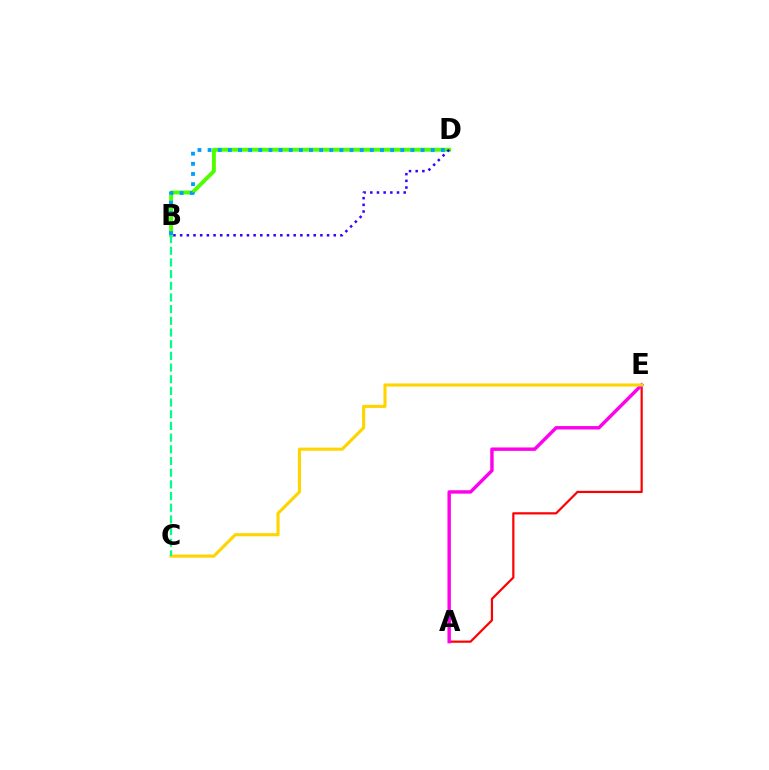{('A', 'E'): [{'color': '#ff0000', 'line_style': 'solid', 'thickness': 1.59}, {'color': '#ff00ed', 'line_style': 'solid', 'thickness': 2.46}], ('B', 'D'): [{'color': '#4fff00', 'line_style': 'solid', 'thickness': 2.82}, {'color': '#3700ff', 'line_style': 'dotted', 'thickness': 1.81}, {'color': '#009eff', 'line_style': 'dotted', 'thickness': 2.76}], ('C', 'E'): [{'color': '#ffd500', 'line_style': 'solid', 'thickness': 2.25}], ('B', 'C'): [{'color': '#00ff86', 'line_style': 'dashed', 'thickness': 1.59}]}